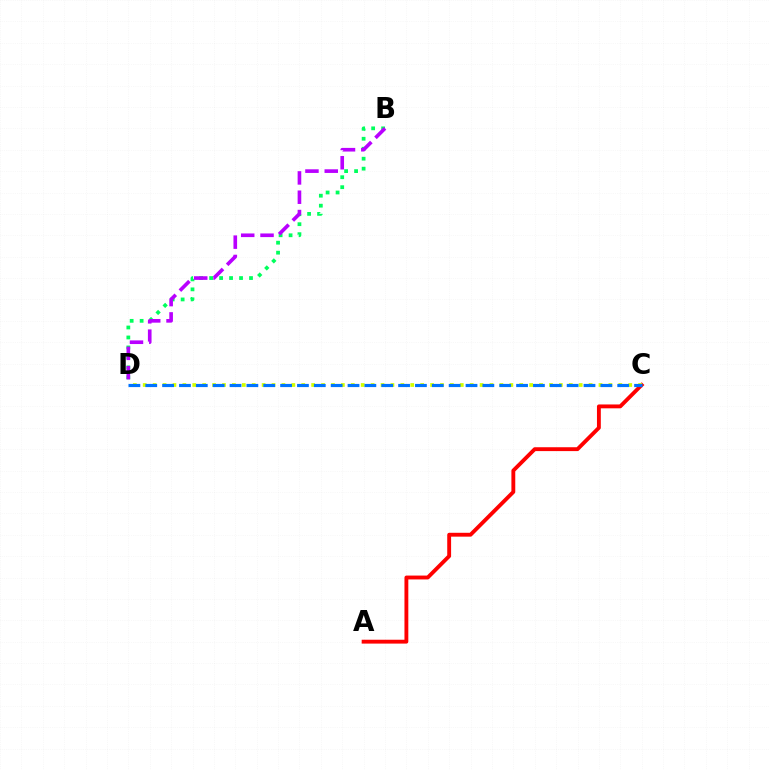{('B', 'D'): [{'color': '#00ff5c', 'line_style': 'dotted', 'thickness': 2.71}, {'color': '#b900ff', 'line_style': 'dashed', 'thickness': 2.62}], ('A', 'C'): [{'color': '#ff0000', 'line_style': 'solid', 'thickness': 2.78}], ('C', 'D'): [{'color': '#d1ff00', 'line_style': 'dotted', 'thickness': 2.69}, {'color': '#0074ff', 'line_style': 'dashed', 'thickness': 2.29}]}